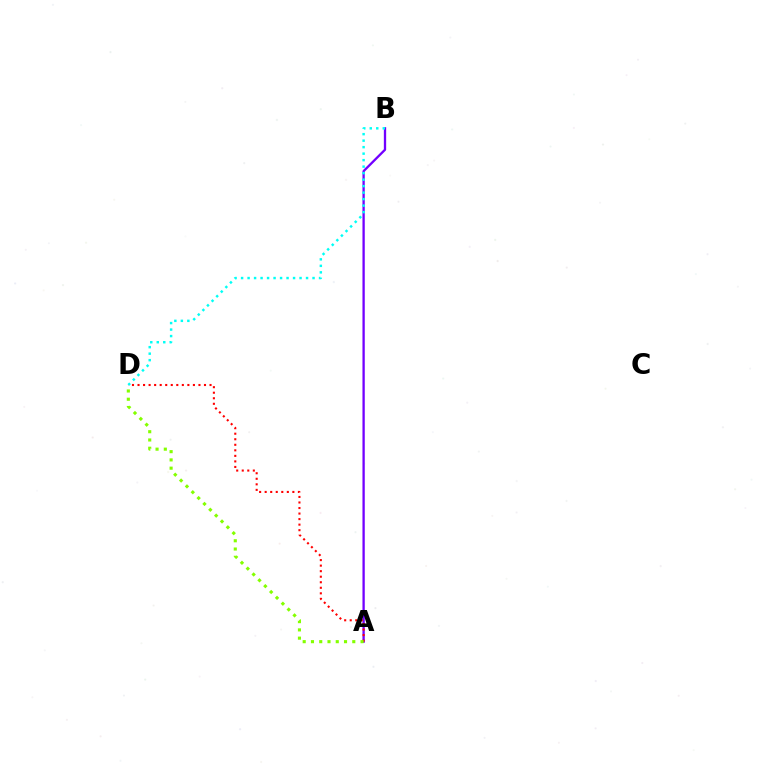{('A', 'B'): [{'color': '#7200ff', 'line_style': 'solid', 'thickness': 1.66}], ('A', 'D'): [{'color': '#ff0000', 'line_style': 'dotted', 'thickness': 1.5}, {'color': '#84ff00', 'line_style': 'dotted', 'thickness': 2.25}], ('B', 'D'): [{'color': '#00fff6', 'line_style': 'dotted', 'thickness': 1.76}]}